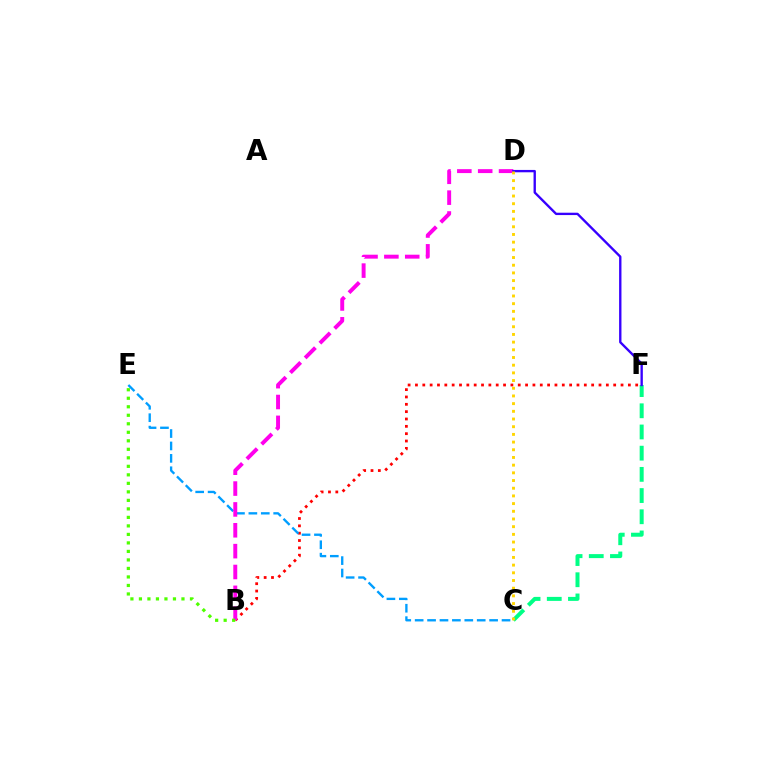{('B', 'F'): [{'color': '#ff0000', 'line_style': 'dotted', 'thickness': 1.99}], ('C', 'F'): [{'color': '#00ff86', 'line_style': 'dashed', 'thickness': 2.88}], ('C', 'E'): [{'color': '#009eff', 'line_style': 'dashed', 'thickness': 1.69}], ('B', 'D'): [{'color': '#ff00ed', 'line_style': 'dashed', 'thickness': 2.83}], ('D', 'F'): [{'color': '#3700ff', 'line_style': 'solid', 'thickness': 1.7}], ('C', 'D'): [{'color': '#ffd500', 'line_style': 'dotted', 'thickness': 2.09}], ('B', 'E'): [{'color': '#4fff00', 'line_style': 'dotted', 'thickness': 2.31}]}